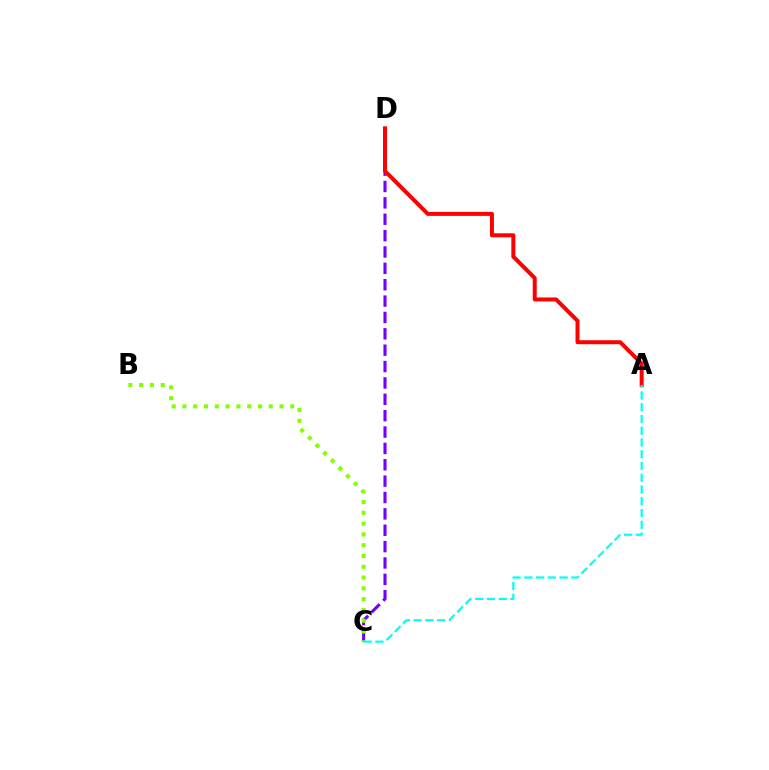{('C', 'D'): [{'color': '#7200ff', 'line_style': 'dashed', 'thickness': 2.22}], ('B', 'C'): [{'color': '#84ff00', 'line_style': 'dotted', 'thickness': 2.93}], ('A', 'D'): [{'color': '#ff0000', 'line_style': 'solid', 'thickness': 2.87}], ('A', 'C'): [{'color': '#00fff6', 'line_style': 'dashed', 'thickness': 1.6}]}